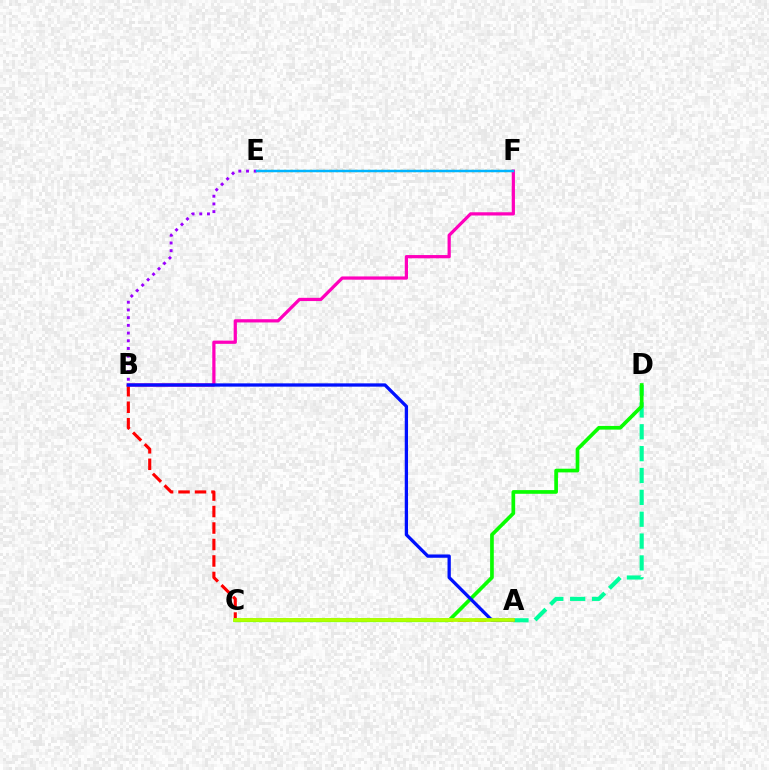{('E', 'F'): [{'color': '#ffa500', 'line_style': 'dotted', 'thickness': 1.76}, {'color': '#00b5ff', 'line_style': 'solid', 'thickness': 1.79}], ('A', 'B'): [{'color': '#ff0000', 'line_style': 'dashed', 'thickness': 2.24}, {'color': '#0010ff', 'line_style': 'solid', 'thickness': 2.37}], ('B', 'F'): [{'color': '#ff00bd', 'line_style': 'solid', 'thickness': 2.33}], ('A', 'D'): [{'color': '#00ff9d', 'line_style': 'dashed', 'thickness': 2.97}], ('B', 'E'): [{'color': '#9b00ff', 'line_style': 'dotted', 'thickness': 2.09}], ('C', 'D'): [{'color': '#08ff00', 'line_style': 'solid', 'thickness': 2.65}], ('A', 'C'): [{'color': '#b3ff00', 'line_style': 'solid', 'thickness': 2.72}]}